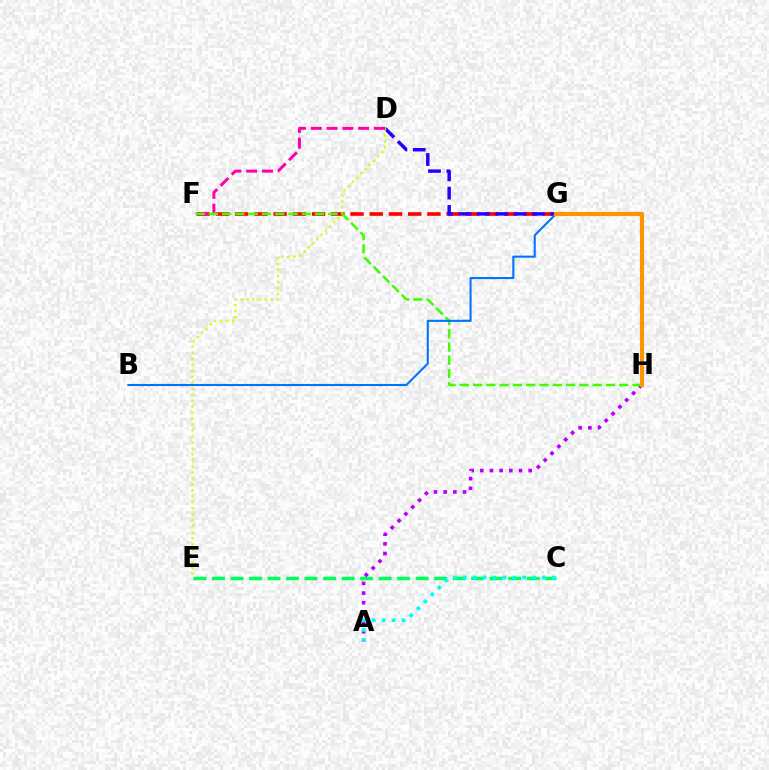{('F', 'G'): [{'color': '#ff0000', 'line_style': 'dashed', 'thickness': 2.61}], ('D', 'G'): [{'color': '#2500ff', 'line_style': 'dashed', 'thickness': 2.49}], ('C', 'E'): [{'color': '#00ff5c', 'line_style': 'dashed', 'thickness': 2.51}], ('D', 'E'): [{'color': '#d1ff00', 'line_style': 'dotted', 'thickness': 1.63}], ('A', 'H'): [{'color': '#b900ff', 'line_style': 'dotted', 'thickness': 2.63}], ('D', 'F'): [{'color': '#ff00ac', 'line_style': 'dashed', 'thickness': 2.15}], ('F', 'H'): [{'color': '#3dff00', 'line_style': 'dashed', 'thickness': 1.8}], ('A', 'C'): [{'color': '#00fff6', 'line_style': 'dotted', 'thickness': 2.69}], ('B', 'G'): [{'color': '#0074ff', 'line_style': 'solid', 'thickness': 1.5}], ('G', 'H'): [{'color': '#ff9400', 'line_style': 'solid', 'thickness': 2.94}]}